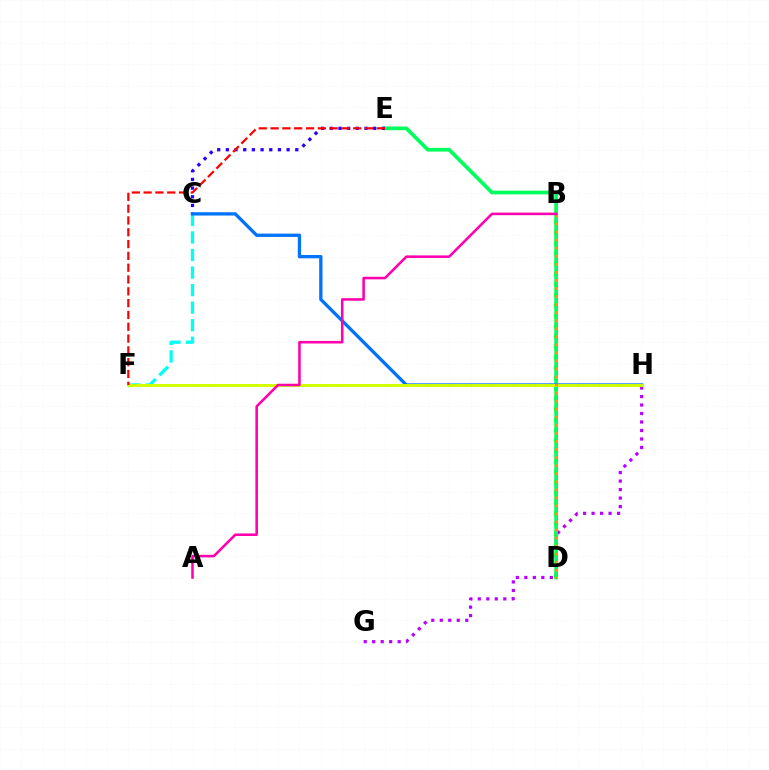{('G', 'H'): [{'color': '#b900ff', 'line_style': 'dotted', 'thickness': 2.31}], ('B', 'D'): [{'color': '#3dff00', 'line_style': 'dotted', 'thickness': 2.83}, {'color': '#ff9400', 'line_style': 'dotted', 'thickness': 2.19}], ('D', 'E'): [{'color': '#00ff5c', 'line_style': 'solid', 'thickness': 2.67}], ('C', 'E'): [{'color': '#2500ff', 'line_style': 'dotted', 'thickness': 2.36}], ('C', 'F'): [{'color': '#00fff6', 'line_style': 'dashed', 'thickness': 2.38}], ('C', 'H'): [{'color': '#0074ff', 'line_style': 'solid', 'thickness': 2.38}], ('F', 'H'): [{'color': '#d1ff00', 'line_style': 'solid', 'thickness': 2.11}], ('E', 'F'): [{'color': '#ff0000', 'line_style': 'dashed', 'thickness': 1.6}], ('A', 'B'): [{'color': '#ff00ac', 'line_style': 'solid', 'thickness': 1.84}]}